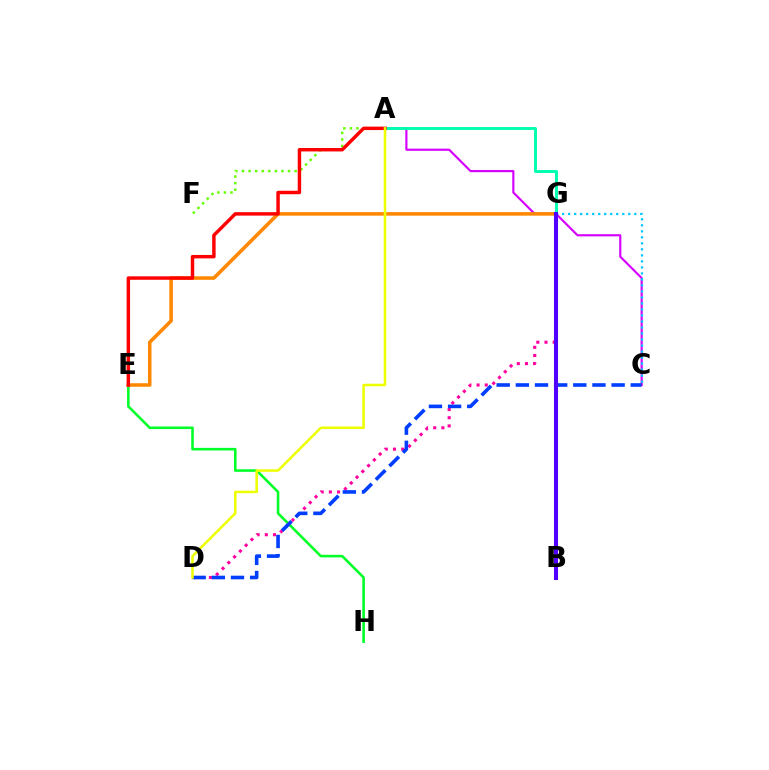{('A', 'C'): [{'color': '#d600ff', 'line_style': 'solid', 'thickness': 1.56}], ('C', 'G'): [{'color': '#00c7ff', 'line_style': 'dotted', 'thickness': 1.63}], ('A', 'F'): [{'color': '#66ff00', 'line_style': 'dotted', 'thickness': 1.79}], ('E', 'H'): [{'color': '#00ff27', 'line_style': 'solid', 'thickness': 1.85}], ('D', 'G'): [{'color': '#ff00a0', 'line_style': 'dotted', 'thickness': 2.22}], ('E', 'G'): [{'color': '#ff8800', 'line_style': 'solid', 'thickness': 2.55}], ('C', 'D'): [{'color': '#003fff', 'line_style': 'dashed', 'thickness': 2.6}], ('A', 'G'): [{'color': '#00ffaf', 'line_style': 'solid', 'thickness': 2.11}], ('A', 'E'): [{'color': '#ff0000', 'line_style': 'solid', 'thickness': 2.48}], ('B', 'G'): [{'color': '#4f00ff', 'line_style': 'solid', 'thickness': 2.93}], ('A', 'D'): [{'color': '#eeff00', 'line_style': 'solid', 'thickness': 1.81}]}